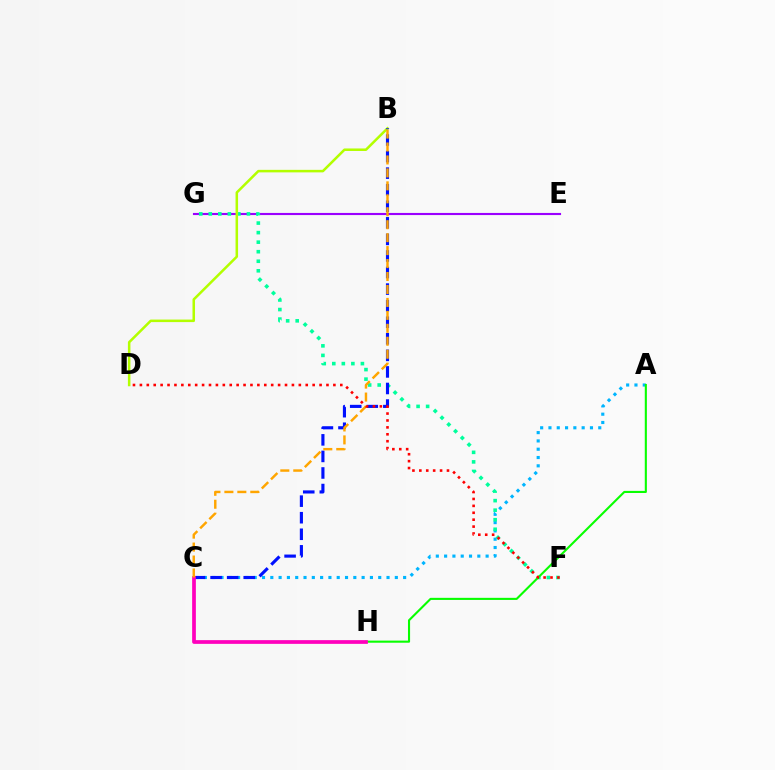{('A', 'C'): [{'color': '#00b5ff', 'line_style': 'dotted', 'thickness': 2.26}], ('E', 'G'): [{'color': '#9b00ff', 'line_style': 'solid', 'thickness': 1.53}], ('F', 'G'): [{'color': '#00ff9d', 'line_style': 'dotted', 'thickness': 2.59}], ('A', 'H'): [{'color': '#08ff00', 'line_style': 'solid', 'thickness': 1.52}], ('B', 'D'): [{'color': '#b3ff00', 'line_style': 'solid', 'thickness': 1.82}], ('B', 'C'): [{'color': '#0010ff', 'line_style': 'dashed', 'thickness': 2.25}, {'color': '#ffa500', 'line_style': 'dashed', 'thickness': 1.76}], ('C', 'H'): [{'color': '#ff00bd', 'line_style': 'solid', 'thickness': 2.68}], ('D', 'F'): [{'color': '#ff0000', 'line_style': 'dotted', 'thickness': 1.88}]}